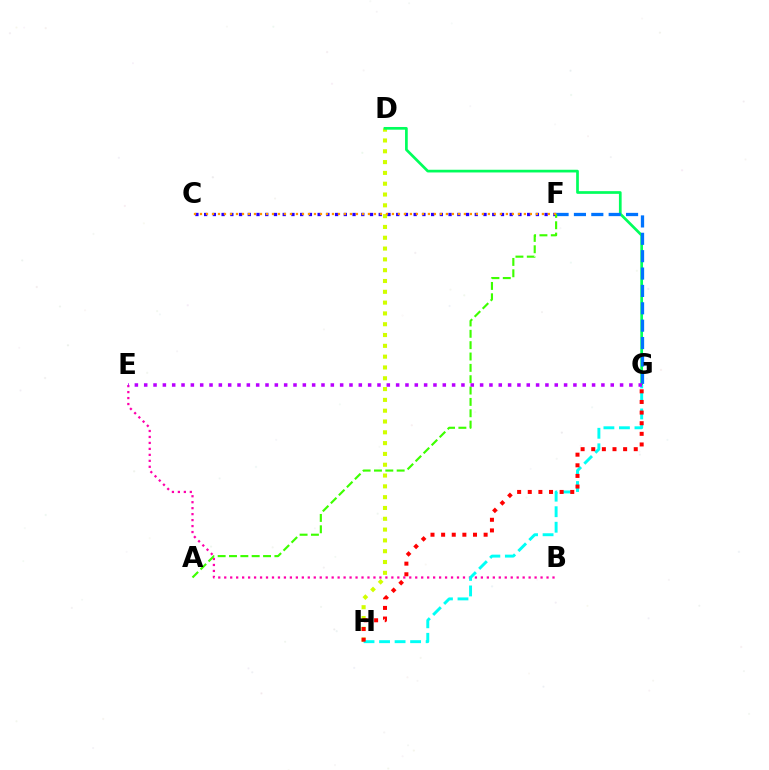{('B', 'E'): [{'color': '#ff00ac', 'line_style': 'dotted', 'thickness': 1.62}], ('D', 'H'): [{'color': '#d1ff00', 'line_style': 'dotted', 'thickness': 2.94}], ('D', 'G'): [{'color': '#00ff5c', 'line_style': 'solid', 'thickness': 1.95}], ('G', 'H'): [{'color': '#00fff6', 'line_style': 'dashed', 'thickness': 2.11}, {'color': '#ff0000', 'line_style': 'dotted', 'thickness': 2.89}], ('F', 'G'): [{'color': '#0074ff', 'line_style': 'dashed', 'thickness': 2.36}], ('C', 'F'): [{'color': '#2500ff', 'line_style': 'dotted', 'thickness': 2.37}, {'color': '#ff9400', 'line_style': 'dotted', 'thickness': 1.63}], ('A', 'F'): [{'color': '#3dff00', 'line_style': 'dashed', 'thickness': 1.54}], ('E', 'G'): [{'color': '#b900ff', 'line_style': 'dotted', 'thickness': 2.54}]}